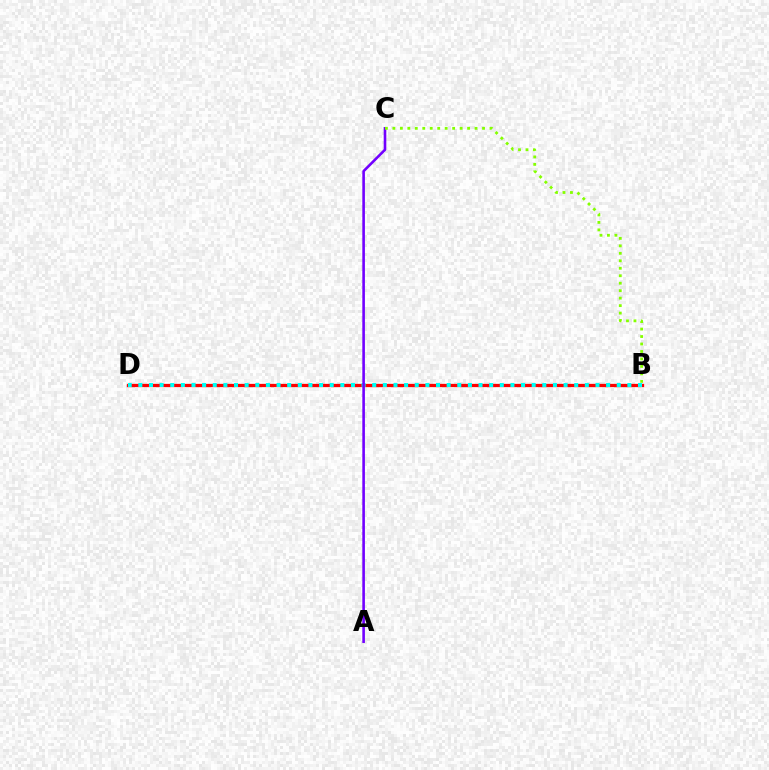{('B', 'D'): [{'color': '#ff0000', 'line_style': 'solid', 'thickness': 2.36}, {'color': '#00fff6', 'line_style': 'dotted', 'thickness': 2.89}], ('A', 'C'): [{'color': '#7200ff', 'line_style': 'solid', 'thickness': 1.88}], ('B', 'C'): [{'color': '#84ff00', 'line_style': 'dotted', 'thickness': 2.03}]}